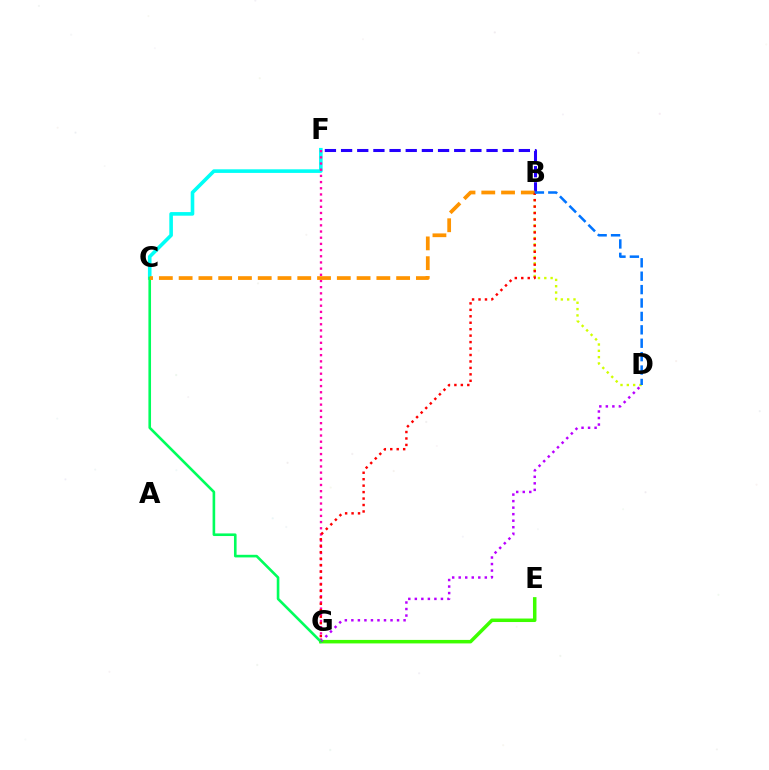{('C', 'F'): [{'color': '#00fff6', 'line_style': 'solid', 'thickness': 2.59}], ('F', 'G'): [{'color': '#ff00ac', 'line_style': 'dotted', 'thickness': 1.68}], ('E', 'G'): [{'color': '#3dff00', 'line_style': 'solid', 'thickness': 2.52}], ('B', 'F'): [{'color': '#2500ff', 'line_style': 'dashed', 'thickness': 2.2}], ('D', 'G'): [{'color': '#b900ff', 'line_style': 'dotted', 'thickness': 1.77}], ('C', 'G'): [{'color': '#00ff5c', 'line_style': 'solid', 'thickness': 1.88}], ('B', 'C'): [{'color': '#ff9400', 'line_style': 'dashed', 'thickness': 2.69}], ('B', 'D'): [{'color': '#d1ff00', 'line_style': 'dotted', 'thickness': 1.72}, {'color': '#0074ff', 'line_style': 'dashed', 'thickness': 1.82}], ('B', 'G'): [{'color': '#ff0000', 'line_style': 'dotted', 'thickness': 1.75}]}